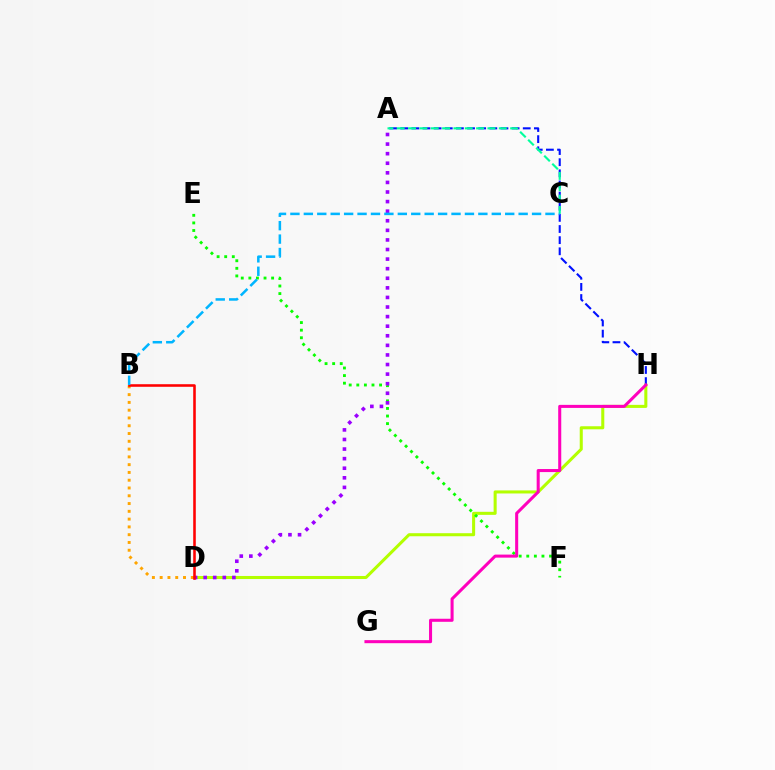{('D', 'H'): [{'color': '#b3ff00', 'line_style': 'solid', 'thickness': 2.19}], ('E', 'F'): [{'color': '#08ff00', 'line_style': 'dotted', 'thickness': 2.06}], ('A', 'H'): [{'color': '#0010ff', 'line_style': 'dashed', 'thickness': 1.51}], ('B', 'D'): [{'color': '#ffa500', 'line_style': 'dotted', 'thickness': 2.11}, {'color': '#ff0000', 'line_style': 'solid', 'thickness': 1.85}], ('A', 'D'): [{'color': '#9b00ff', 'line_style': 'dotted', 'thickness': 2.6}], ('A', 'C'): [{'color': '#00ff9d', 'line_style': 'dashed', 'thickness': 1.54}], ('G', 'H'): [{'color': '#ff00bd', 'line_style': 'solid', 'thickness': 2.19}], ('B', 'C'): [{'color': '#00b5ff', 'line_style': 'dashed', 'thickness': 1.82}]}